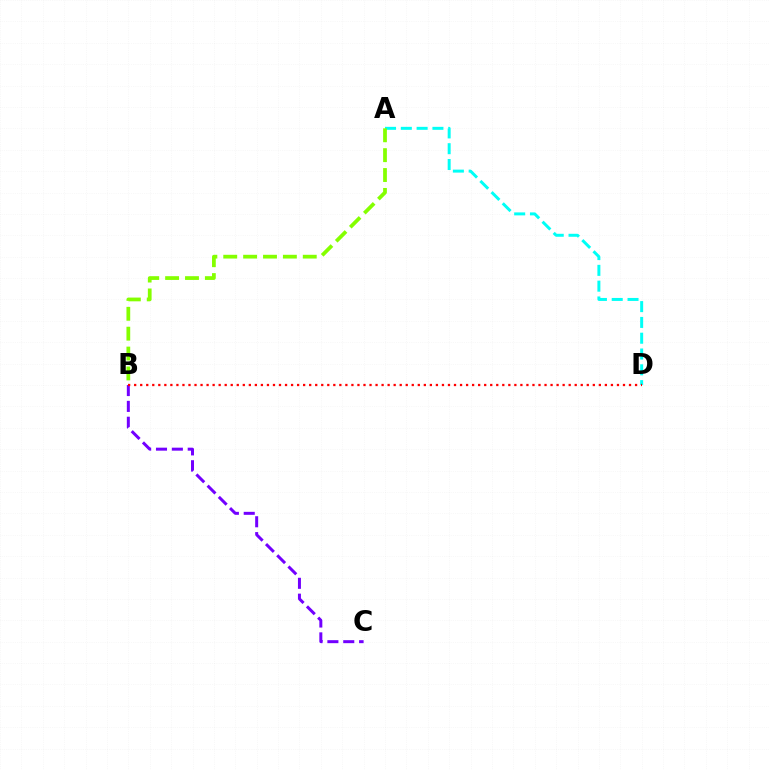{('B', 'C'): [{'color': '#7200ff', 'line_style': 'dashed', 'thickness': 2.15}], ('A', 'D'): [{'color': '#00fff6', 'line_style': 'dashed', 'thickness': 2.15}], ('A', 'B'): [{'color': '#84ff00', 'line_style': 'dashed', 'thickness': 2.7}], ('B', 'D'): [{'color': '#ff0000', 'line_style': 'dotted', 'thickness': 1.64}]}